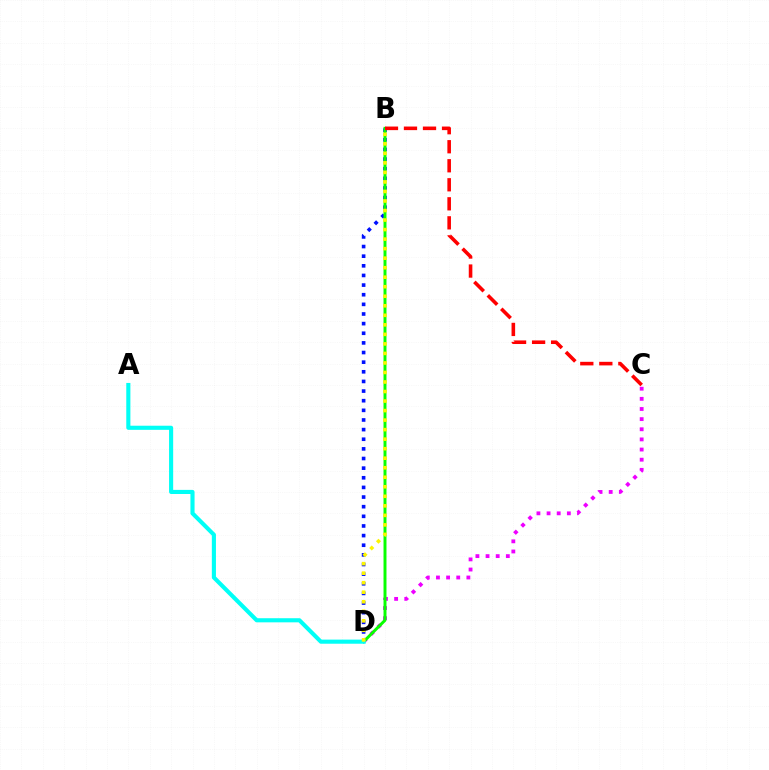{('B', 'D'): [{'color': '#0010ff', 'line_style': 'dotted', 'thickness': 2.62}, {'color': '#08ff00', 'line_style': 'solid', 'thickness': 2.13}, {'color': '#fcf500', 'line_style': 'dotted', 'thickness': 2.59}], ('C', 'D'): [{'color': '#ee00ff', 'line_style': 'dotted', 'thickness': 2.76}], ('A', 'D'): [{'color': '#00fff6', 'line_style': 'solid', 'thickness': 2.96}], ('B', 'C'): [{'color': '#ff0000', 'line_style': 'dashed', 'thickness': 2.58}]}